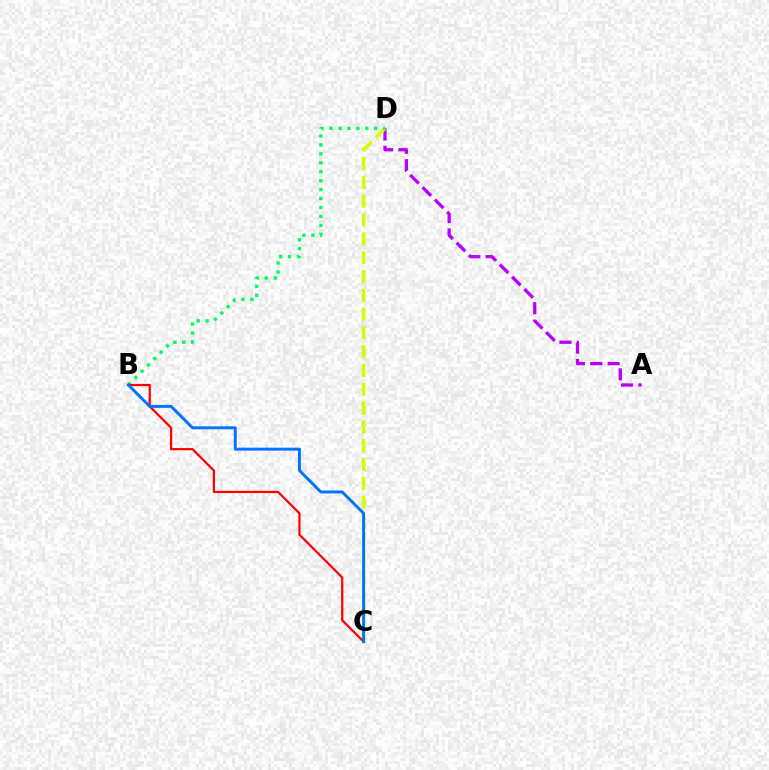{('A', 'D'): [{'color': '#b900ff', 'line_style': 'dashed', 'thickness': 2.36}], ('C', 'D'): [{'color': '#d1ff00', 'line_style': 'dashed', 'thickness': 2.55}], ('B', 'D'): [{'color': '#00ff5c', 'line_style': 'dotted', 'thickness': 2.43}], ('B', 'C'): [{'color': '#ff0000', 'line_style': 'solid', 'thickness': 1.6}, {'color': '#0074ff', 'line_style': 'solid', 'thickness': 2.12}]}